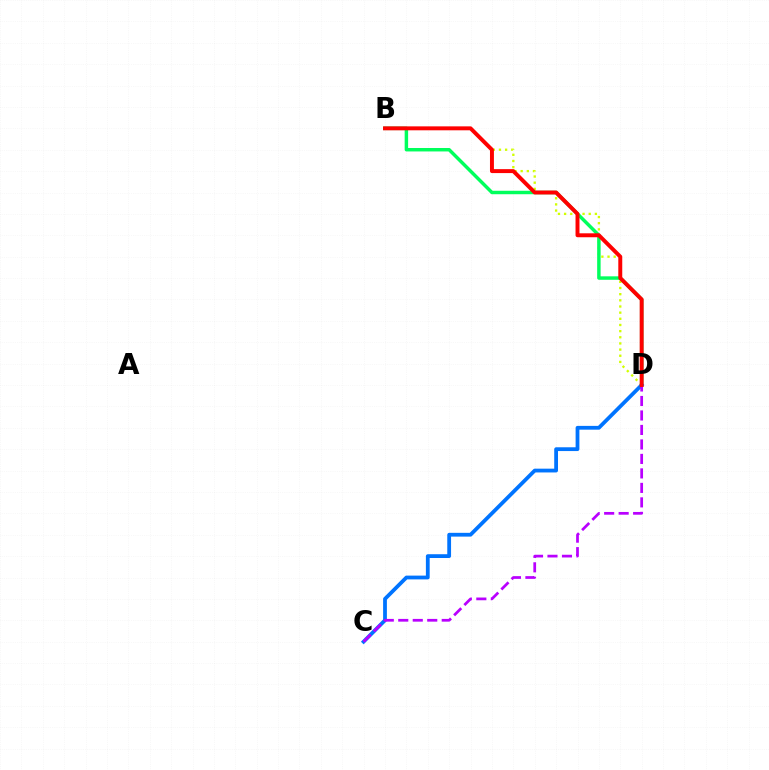{('B', 'D'): [{'color': '#d1ff00', 'line_style': 'dotted', 'thickness': 1.67}, {'color': '#00ff5c', 'line_style': 'solid', 'thickness': 2.49}, {'color': '#ff0000', 'line_style': 'solid', 'thickness': 2.84}], ('C', 'D'): [{'color': '#0074ff', 'line_style': 'solid', 'thickness': 2.72}, {'color': '#b900ff', 'line_style': 'dashed', 'thickness': 1.97}]}